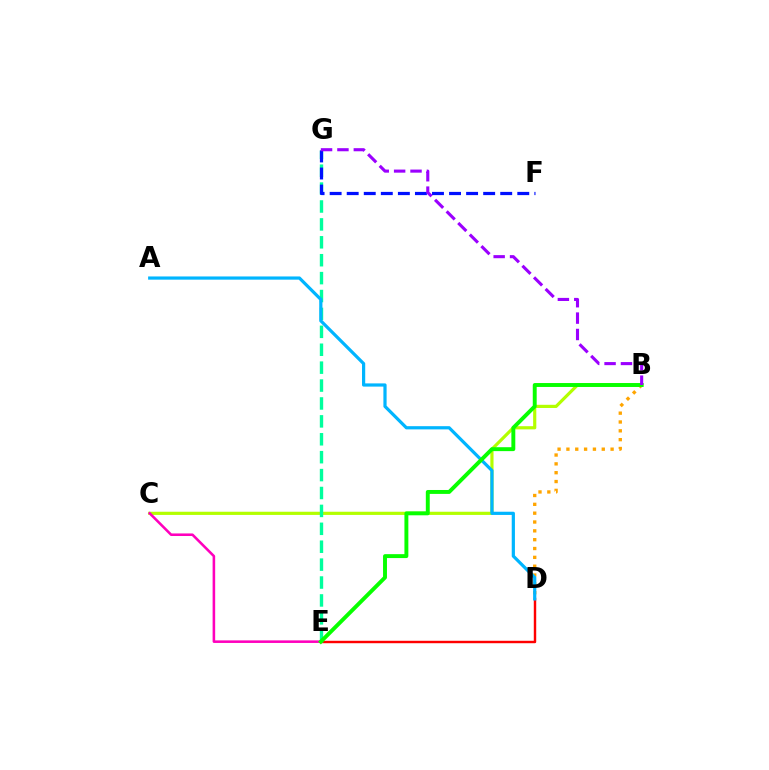{('D', 'E'): [{'color': '#ff0000', 'line_style': 'solid', 'thickness': 1.75}], ('B', 'C'): [{'color': '#b3ff00', 'line_style': 'solid', 'thickness': 2.29}], ('E', 'G'): [{'color': '#00ff9d', 'line_style': 'dashed', 'thickness': 2.43}], ('C', 'E'): [{'color': '#ff00bd', 'line_style': 'solid', 'thickness': 1.85}], ('B', 'D'): [{'color': '#ffa500', 'line_style': 'dotted', 'thickness': 2.4}], ('F', 'G'): [{'color': '#0010ff', 'line_style': 'dashed', 'thickness': 2.32}], ('A', 'D'): [{'color': '#00b5ff', 'line_style': 'solid', 'thickness': 2.31}], ('B', 'E'): [{'color': '#08ff00', 'line_style': 'solid', 'thickness': 2.82}], ('B', 'G'): [{'color': '#9b00ff', 'line_style': 'dashed', 'thickness': 2.23}]}